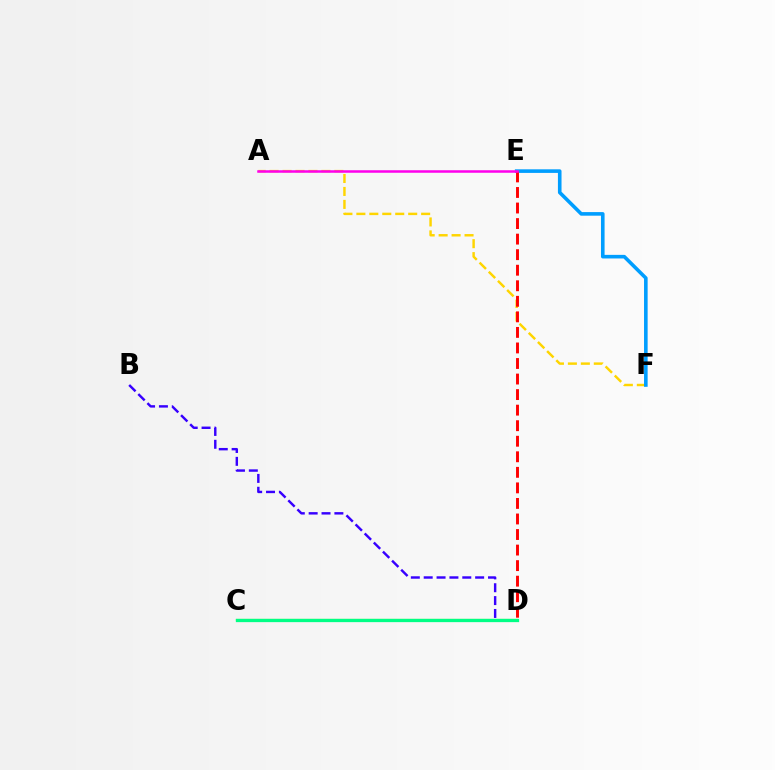{('A', 'F'): [{'color': '#ffd500', 'line_style': 'dashed', 'thickness': 1.76}], ('E', 'F'): [{'color': '#009eff', 'line_style': 'solid', 'thickness': 2.59}], ('D', 'E'): [{'color': '#ff0000', 'line_style': 'dashed', 'thickness': 2.11}], ('C', 'D'): [{'color': '#4fff00', 'line_style': 'solid', 'thickness': 1.58}, {'color': '#00ff86', 'line_style': 'solid', 'thickness': 2.35}], ('B', 'D'): [{'color': '#3700ff', 'line_style': 'dashed', 'thickness': 1.75}], ('A', 'E'): [{'color': '#ff00ed', 'line_style': 'solid', 'thickness': 1.81}]}